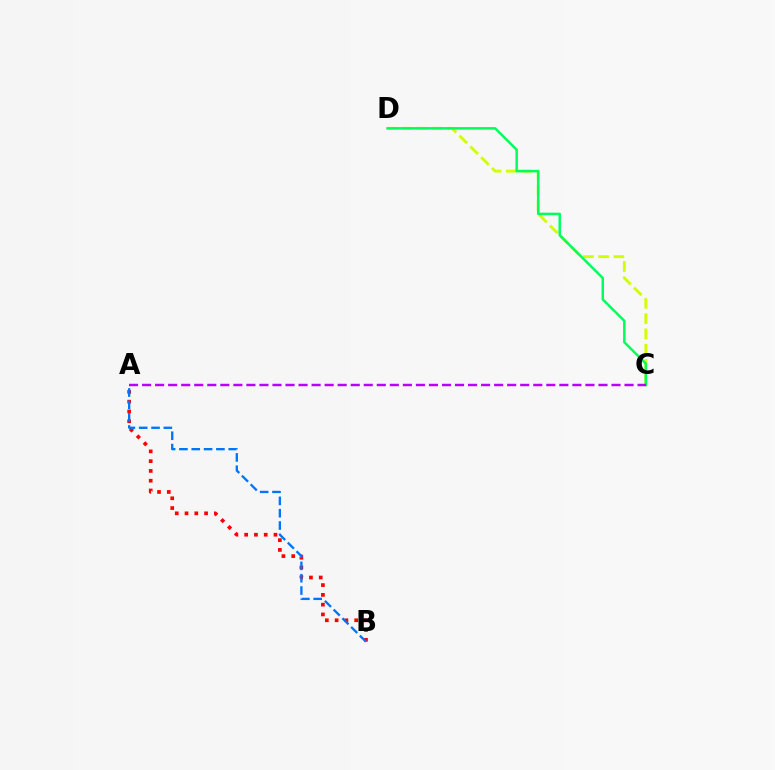{('C', 'D'): [{'color': '#d1ff00', 'line_style': 'dashed', 'thickness': 2.07}, {'color': '#00ff5c', 'line_style': 'solid', 'thickness': 1.78}], ('A', 'B'): [{'color': '#ff0000', 'line_style': 'dotted', 'thickness': 2.66}, {'color': '#0074ff', 'line_style': 'dashed', 'thickness': 1.67}], ('A', 'C'): [{'color': '#b900ff', 'line_style': 'dashed', 'thickness': 1.77}]}